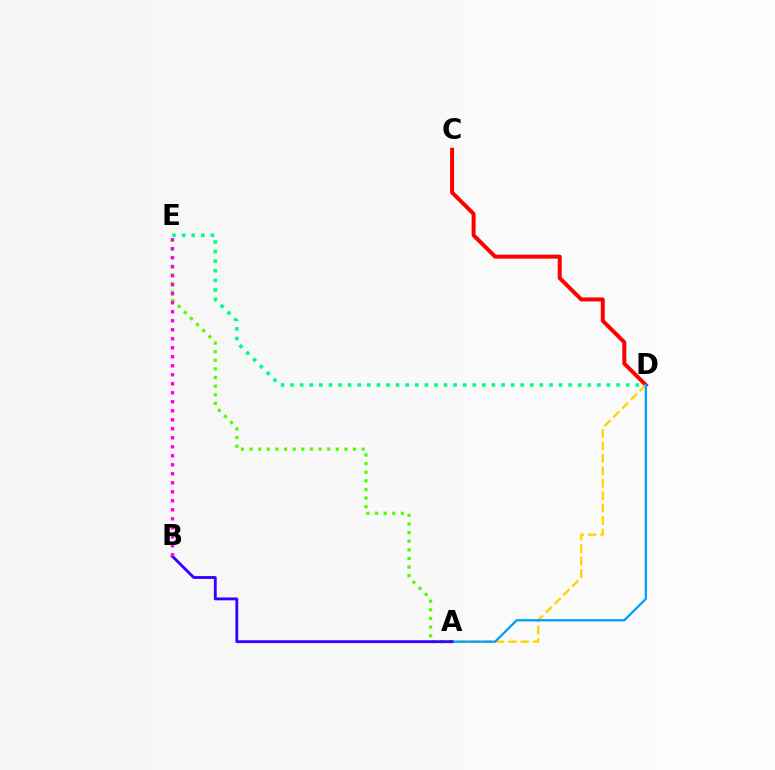{('A', 'E'): [{'color': '#4fff00', 'line_style': 'dotted', 'thickness': 2.34}], ('D', 'E'): [{'color': '#00ff86', 'line_style': 'dotted', 'thickness': 2.6}], ('C', 'D'): [{'color': '#ff0000', 'line_style': 'solid', 'thickness': 2.86}], ('A', 'D'): [{'color': '#ffd500', 'line_style': 'dashed', 'thickness': 1.69}, {'color': '#009eff', 'line_style': 'solid', 'thickness': 1.64}], ('A', 'B'): [{'color': '#3700ff', 'line_style': 'solid', 'thickness': 2.05}], ('B', 'E'): [{'color': '#ff00ed', 'line_style': 'dotted', 'thickness': 2.45}]}